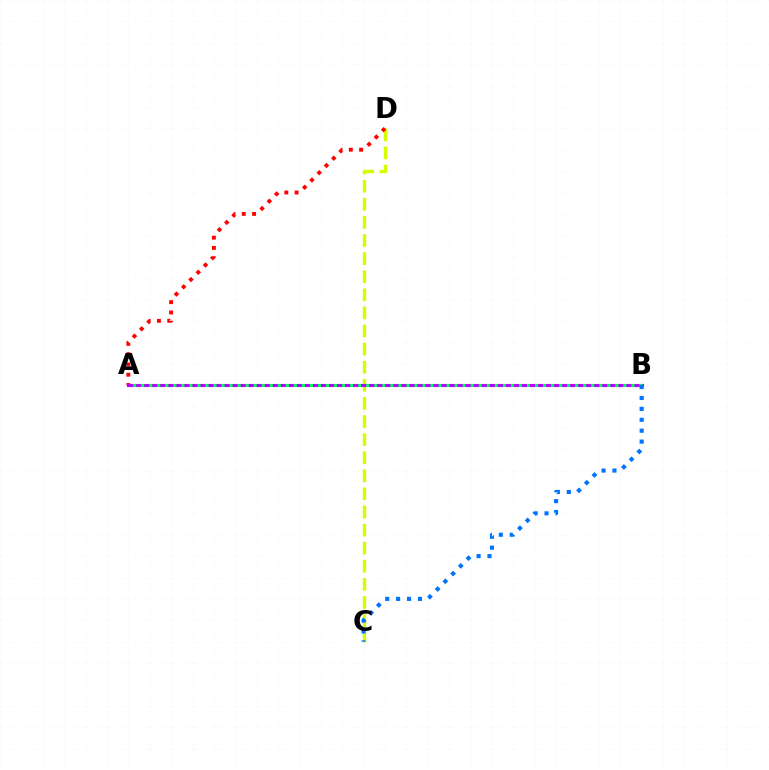{('C', 'D'): [{'color': '#d1ff00', 'line_style': 'dashed', 'thickness': 2.46}], ('A', 'D'): [{'color': '#ff0000', 'line_style': 'dotted', 'thickness': 2.79}], ('A', 'B'): [{'color': '#b900ff', 'line_style': 'solid', 'thickness': 2.23}, {'color': '#00ff5c', 'line_style': 'dotted', 'thickness': 2.18}], ('B', 'C'): [{'color': '#0074ff', 'line_style': 'dotted', 'thickness': 2.96}]}